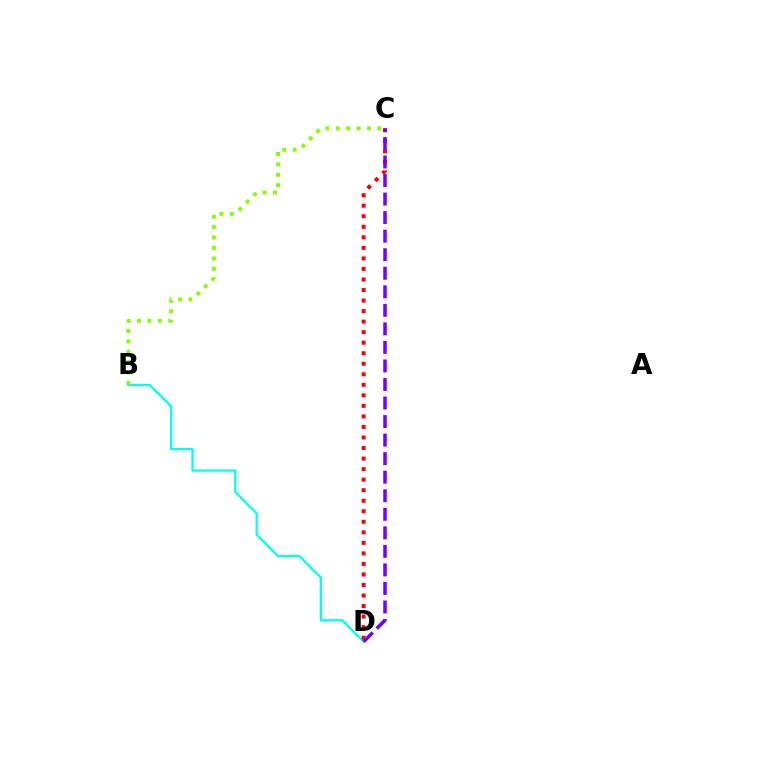{('B', 'D'): [{'color': '#00fff6', 'line_style': 'solid', 'thickness': 1.65}], ('B', 'C'): [{'color': '#84ff00', 'line_style': 'dotted', 'thickness': 2.83}], ('C', 'D'): [{'color': '#ff0000', 'line_style': 'dotted', 'thickness': 2.86}, {'color': '#7200ff', 'line_style': 'dashed', 'thickness': 2.52}]}